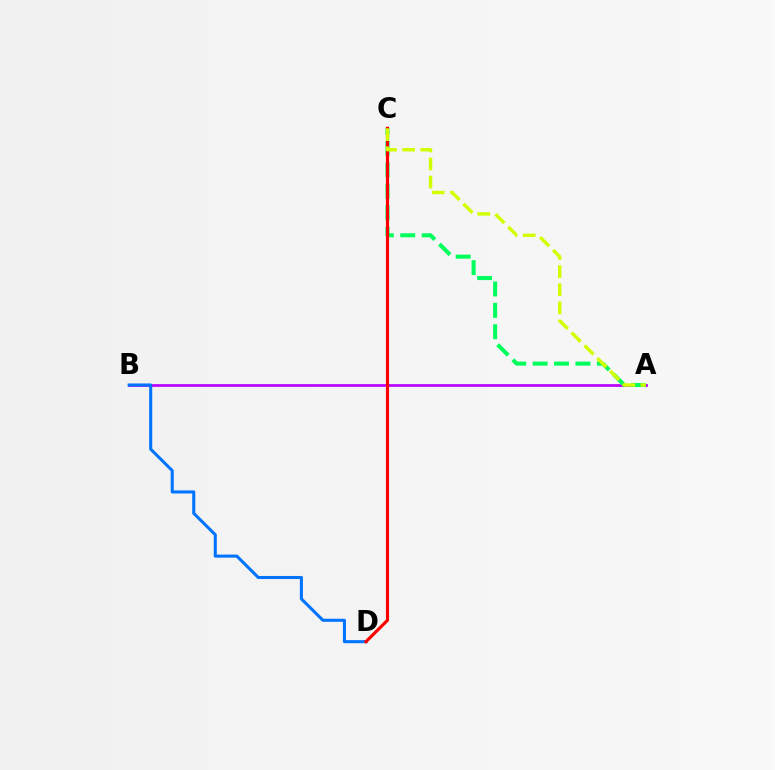{('A', 'B'): [{'color': '#b900ff', 'line_style': 'solid', 'thickness': 1.96}], ('B', 'D'): [{'color': '#0074ff', 'line_style': 'solid', 'thickness': 2.21}], ('A', 'C'): [{'color': '#00ff5c', 'line_style': 'dashed', 'thickness': 2.91}, {'color': '#d1ff00', 'line_style': 'dashed', 'thickness': 2.46}], ('C', 'D'): [{'color': '#ff0000', 'line_style': 'solid', 'thickness': 2.25}]}